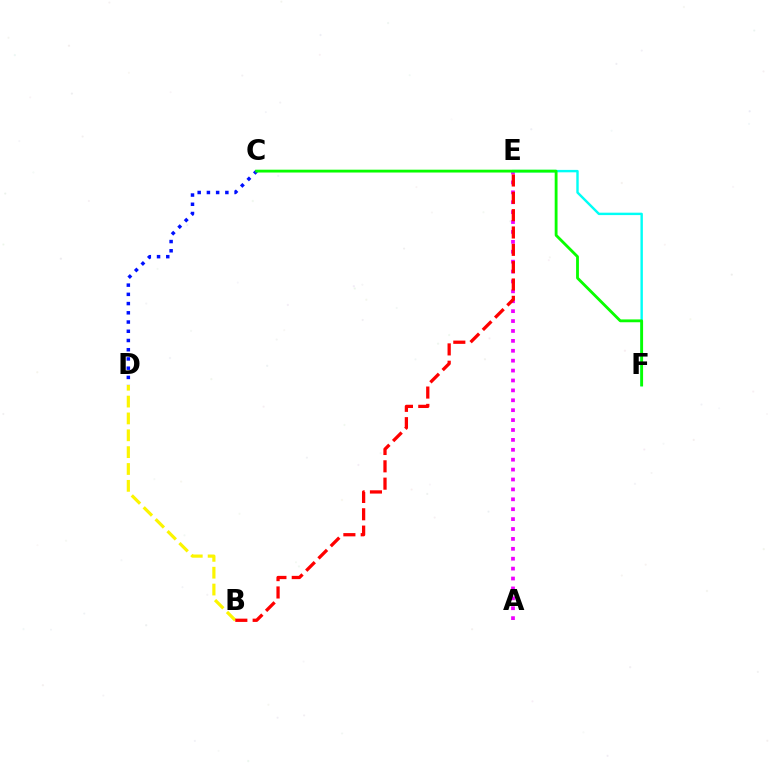{('A', 'E'): [{'color': '#ee00ff', 'line_style': 'dotted', 'thickness': 2.69}], ('B', 'D'): [{'color': '#fcf500', 'line_style': 'dashed', 'thickness': 2.29}], ('C', 'D'): [{'color': '#0010ff', 'line_style': 'dotted', 'thickness': 2.51}], ('E', 'F'): [{'color': '#00fff6', 'line_style': 'solid', 'thickness': 1.74}], ('B', 'E'): [{'color': '#ff0000', 'line_style': 'dashed', 'thickness': 2.36}], ('C', 'F'): [{'color': '#08ff00', 'line_style': 'solid', 'thickness': 2.04}]}